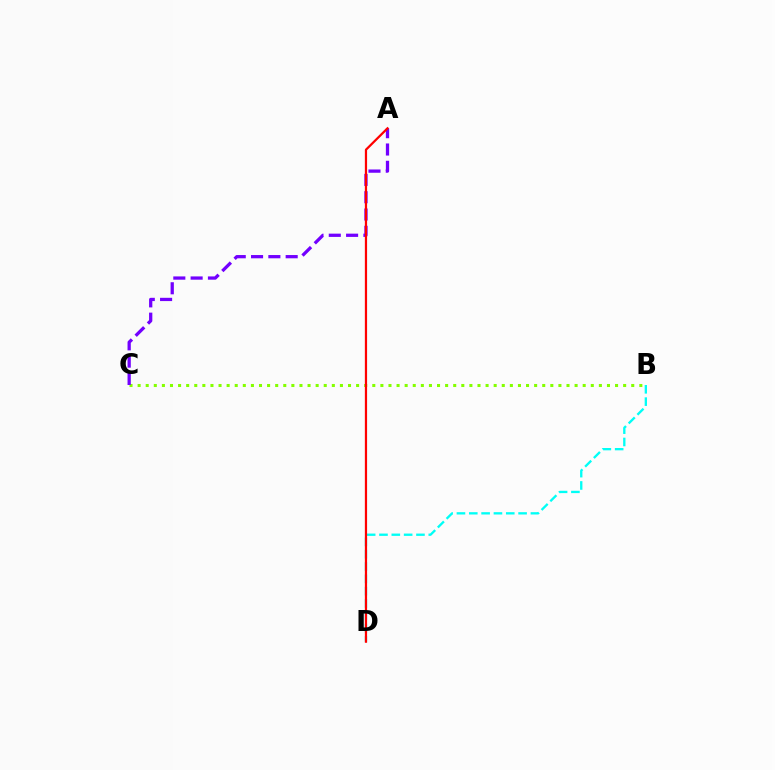{('B', 'D'): [{'color': '#00fff6', 'line_style': 'dashed', 'thickness': 1.67}], ('B', 'C'): [{'color': '#84ff00', 'line_style': 'dotted', 'thickness': 2.2}], ('A', 'C'): [{'color': '#7200ff', 'line_style': 'dashed', 'thickness': 2.35}], ('A', 'D'): [{'color': '#ff0000', 'line_style': 'solid', 'thickness': 1.61}]}